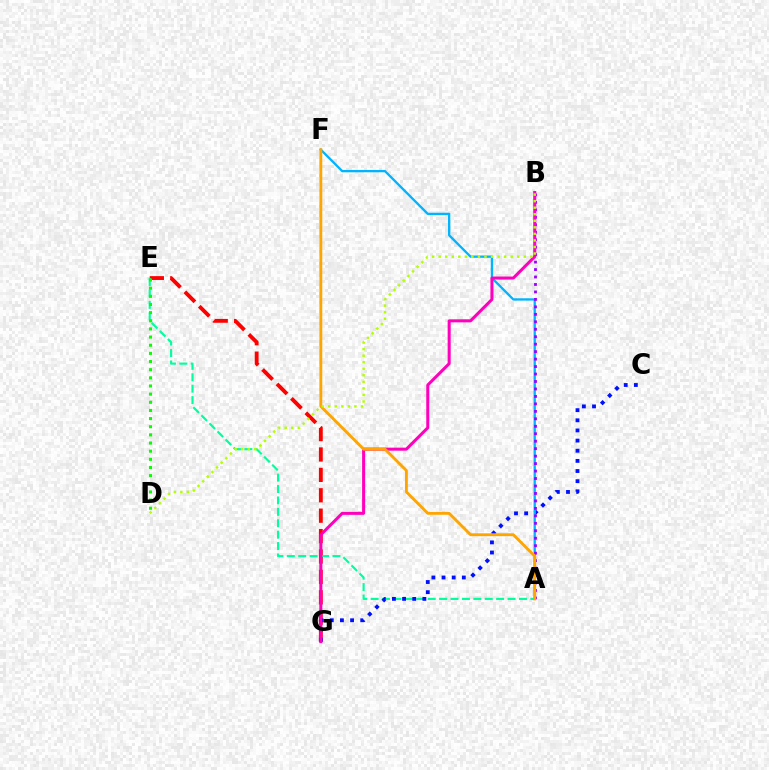{('E', 'G'): [{'color': '#ff0000', 'line_style': 'dashed', 'thickness': 2.77}], ('A', 'E'): [{'color': '#00ff9d', 'line_style': 'dashed', 'thickness': 1.55}], ('C', 'G'): [{'color': '#0010ff', 'line_style': 'dotted', 'thickness': 2.76}], ('A', 'F'): [{'color': '#00b5ff', 'line_style': 'solid', 'thickness': 1.67}, {'color': '#ffa500', 'line_style': 'solid', 'thickness': 2.06}], ('A', 'B'): [{'color': '#9b00ff', 'line_style': 'dotted', 'thickness': 2.03}], ('D', 'E'): [{'color': '#08ff00', 'line_style': 'dotted', 'thickness': 2.21}], ('B', 'G'): [{'color': '#ff00bd', 'line_style': 'solid', 'thickness': 2.18}], ('B', 'D'): [{'color': '#b3ff00', 'line_style': 'dotted', 'thickness': 1.78}]}